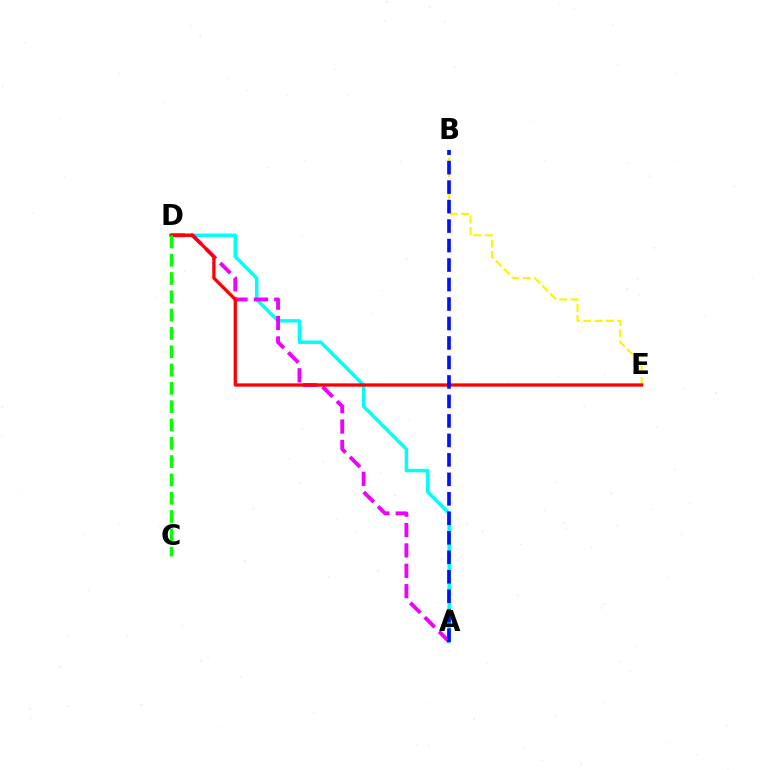{('A', 'D'): [{'color': '#00fff6', 'line_style': 'solid', 'thickness': 2.5}, {'color': '#ee00ff', 'line_style': 'dashed', 'thickness': 2.77}], ('B', 'E'): [{'color': '#fcf500', 'line_style': 'dashed', 'thickness': 1.54}], ('D', 'E'): [{'color': '#ff0000', 'line_style': 'solid', 'thickness': 2.36}], ('A', 'B'): [{'color': '#0010ff', 'line_style': 'dashed', 'thickness': 2.65}], ('C', 'D'): [{'color': '#08ff00', 'line_style': 'dashed', 'thickness': 2.49}]}